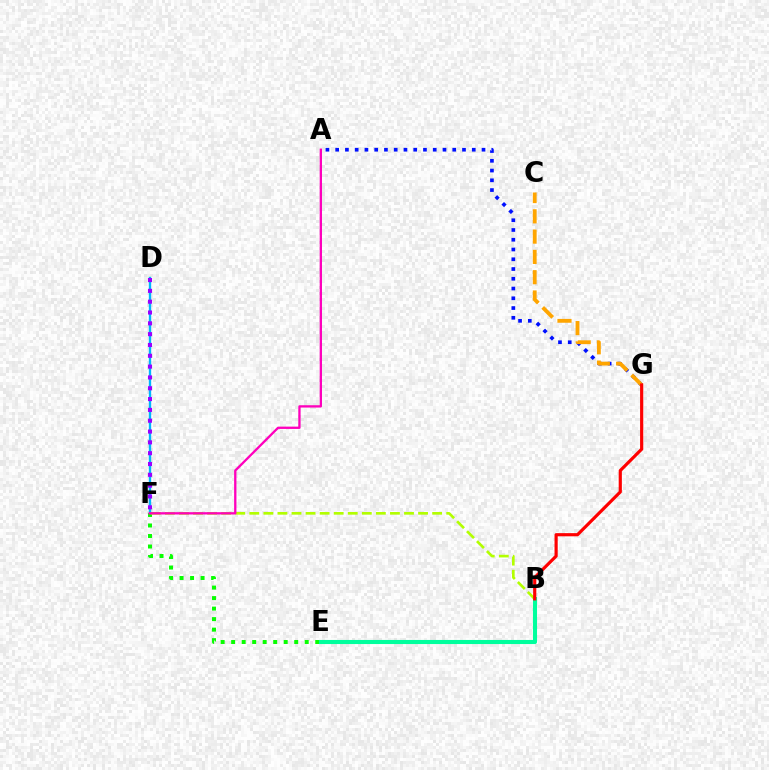{('D', 'F'): [{'color': '#00b5ff', 'line_style': 'solid', 'thickness': 1.7}, {'color': '#9b00ff', 'line_style': 'dotted', 'thickness': 2.94}], ('E', 'F'): [{'color': '#08ff00', 'line_style': 'dotted', 'thickness': 2.86}], ('A', 'G'): [{'color': '#0010ff', 'line_style': 'dotted', 'thickness': 2.65}], ('B', 'E'): [{'color': '#00ff9d', 'line_style': 'solid', 'thickness': 2.94}], ('B', 'F'): [{'color': '#b3ff00', 'line_style': 'dashed', 'thickness': 1.91}], ('C', 'G'): [{'color': '#ffa500', 'line_style': 'dashed', 'thickness': 2.76}], ('B', 'G'): [{'color': '#ff0000', 'line_style': 'solid', 'thickness': 2.29}], ('A', 'F'): [{'color': '#ff00bd', 'line_style': 'solid', 'thickness': 1.67}]}